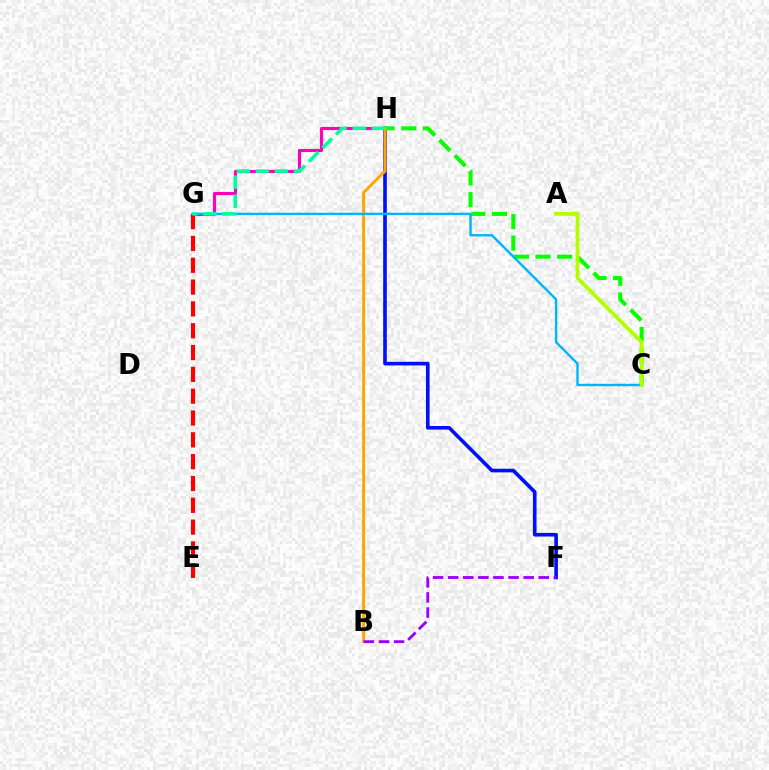{('G', 'H'): [{'color': '#ff00bd', 'line_style': 'solid', 'thickness': 2.26}, {'color': '#00ff9d', 'line_style': 'dashed', 'thickness': 2.59}], ('E', 'G'): [{'color': '#ff0000', 'line_style': 'dashed', 'thickness': 2.96}], ('F', 'H'): [{'color': '#0010ff', 'line_style': 'solid', 'thickness': 2.62}], ('C', 'H'): [{'color': '#08ff00', 'line_style': 'dashed', 'thickness': 2.93}], ('B', 'H'): [{'color': '#ffa500', 'line_style': 'solid', 'thickness': 2.13}], ('B', 'F'): [{'color': '#9b00ff', 'line_style': 'dashed', 'thickness': 2.05}], ('C', 'G'): [{'color': '#00b5ff', 'line_style': 'solid', 'thickness': 1.73}], ('A', 'C'): [{'color': '#b3ff00', 'line_style': 'solid', 'thickness': 2.71}]}